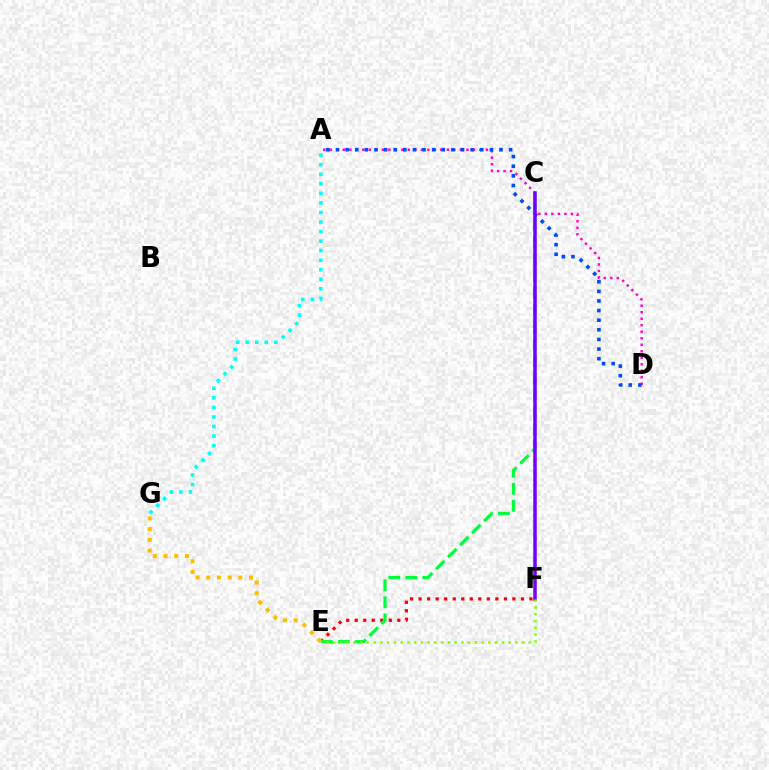{('A', 'D'): [{'color': '#ff00cf', 'line_style': 'dotted', 'thickness': 1.77}, {'color': '#004bff', 'line_style': 'dotted', 'thickness': 2.61}], ('E', 'F'): [{'color': '#ff0000', 'line_style': 'dotted', 'thickness': 2.32}, {'color': '#84ff00', 'line_style': 'dotted', 'thickness': 1.84}], ('C', 'E'): [{'color': '#00ff39', 'line_style': 'dashed', 'thickness': 2.31}], ('C', 'F'): [{'color': '#7200ff', 'line_style': 'solid', 'thickness': 2.53}], ('A', 'G'): [{'color': '#00fff6', 'line_style': 'dotted', 'thickness': 2.59}], ('E', 'G'): [{'color': '#ffbd00', 'line_style': 'dotted', 'thickness': 2.9}]}